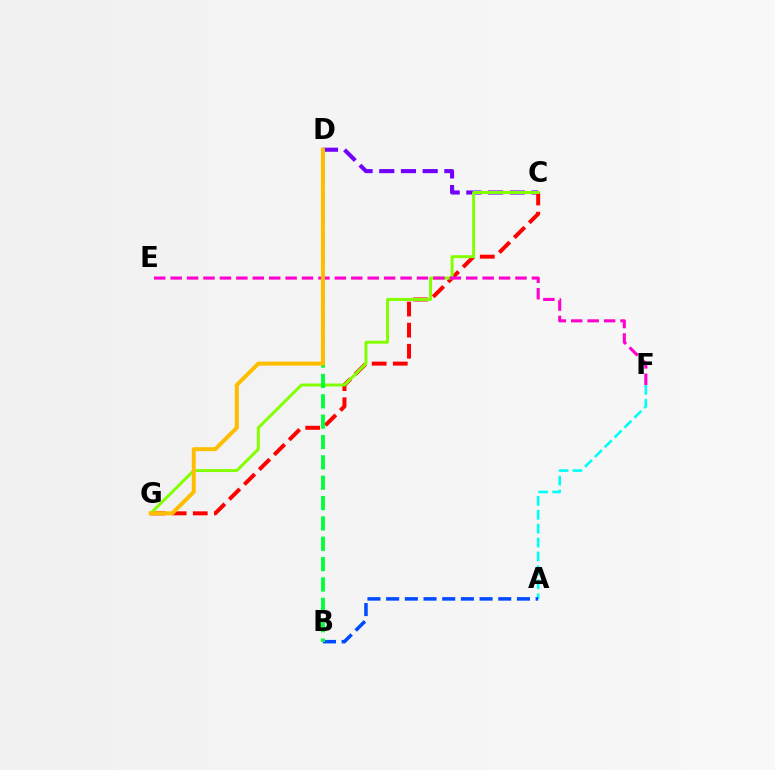{('A', 'F'): [{'color': '#00fff6', 'line_style': 'dashed', 'thickness': 1.89}], ('C', 'D'): [{'color': '#7200ff', 'line_style': 'dashed', 'thickness': 2.95}], ('C', 'G'): [{'color': '#ff0000', 'line_style': 'dashed', 'thickness': 2.87}, {'color': '#84ff00', 'line_style': 'solid', 'thickness': 2.14}], ('E', 'F'): [{'color': '#ff00cf', 'line_style': 'dashed', 'thickness': 2.23}], ('A', 'B'): [{'color': '#004bff', 'line_style': 'dashed', 'thickness': 2.54}], ('B', 'D'): [{'color': '#00ff39', 'line_style': 'dashed', 'thickness': 2.76}], ('D', 'G'): [{'color': '#ffbd00', 'line_style': 'solid', 'thickness': 2.86}]}